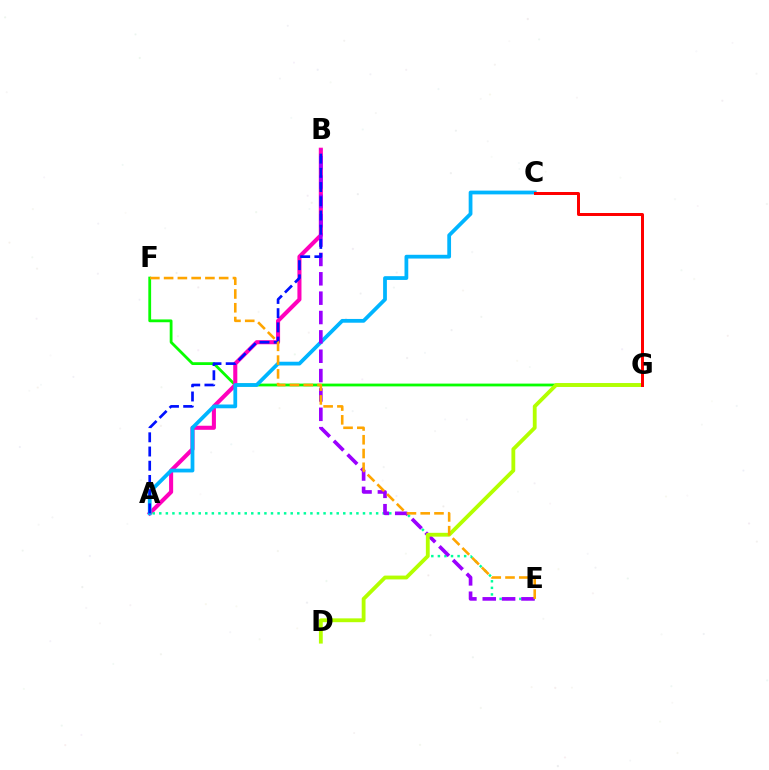{('F', 'G'): [{'color': '#08ff00', 'line_style': 'solid', 'thickness': 2.02}], ('A', 'B'): [{'color': '#ff00bd', 'line_style': 'solid', 'thickness': 2.93}, {'color': '#0010ff', 'line_style': 'dashed', 'thickness': 1.93}], ('A', 'E'): [{'color': '#00ff9d', 'line_style': 'dotted', 'thickness': 1.79}], ('A', 'C'): [{'color': '#00b5ff', 'line_style': 'solid', 'thickness': 2.71}], ('B', 'E'): [{'color': '#9b00ff', 'line_style': 'dashed', 'thickness': 2.63}], ('D', 'G'): [{'color': '#b3ff00', 'line_style': 'solid', 'thickness': 2.75}], ('C', 'G'): [{'color': '#ff0000', 'line_style': 'solid', 'thickness': 2.15}], ('E', 'F'): [{'color': '#ffa500', 'line_style': 'dashed', 'thickness': 1.87}]}